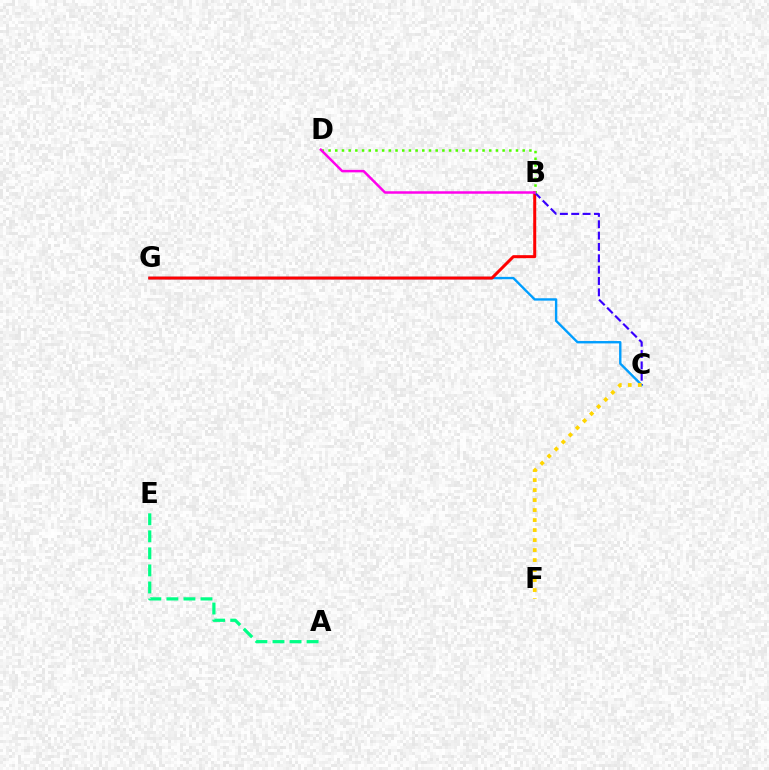{('C', 'G'): [{'color': '#009eff', 'line_style': 'solid', 'thickness': 1.71}], ('B', 'G'): [{'color': '#ff0000', 'line_style': 'solid', 'thickness': 2.17}], ('B', 'C'): [{'color': '#3700ff', 'line_style': 'dashed', 'thickness': 1.54}], ('B', 'D'): [{'color': '#4fff00', 'line_style': 'dotted', 'thickness': 1.82}, {'color': '#ff00ed', 'line_style': 'solid', 'thickness': 1.79}], ('A', 'E'): [{'color': '#00ff86', 'line_style': 'dashed', 'thickness': 2.32}], ('C', 'F'): [{'color': '#ffd500', 'line_style': 'dotted', 'thickness': 2.72}]}